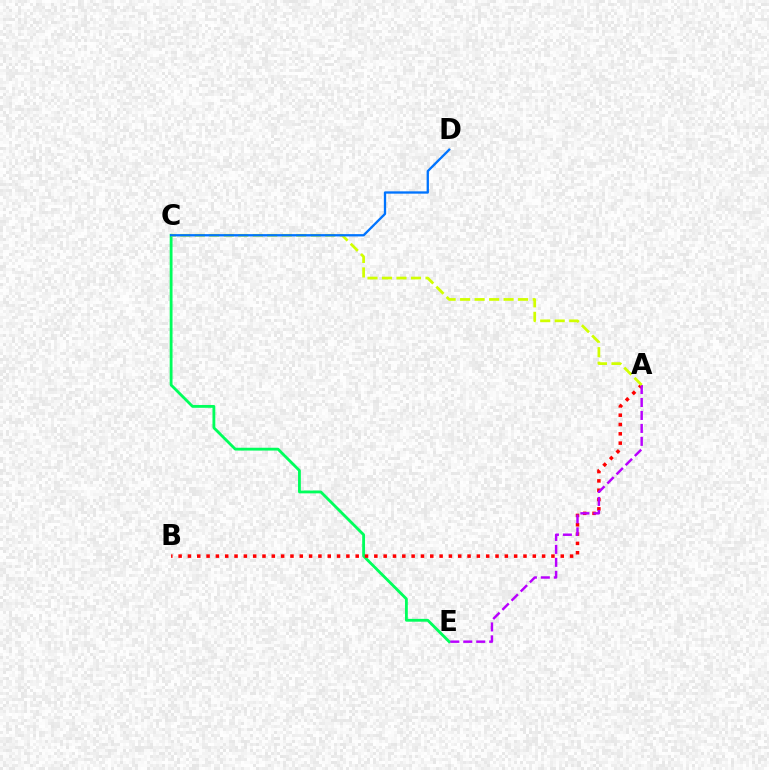{('C', 'E'): [{'color': '#00ff5c', 'line_style': 'solid', 'thickness': 2.03}], ('A', 'B'): [{'color': '#ff0000', 'line_style': 'dotted', 'thickness': 2.53}], ('A', 'E'): [{'color': '#b900ff', 'line_style': 'dashed', 'thickness': 1.76}], ('A', 'C'): [{'color': '#d1ff00', 'line_style': 'dashed', 'thickness': 1.97}], ('C', 'D'): [{'color': '#0074ff', 'line_style': 'solid', 'thickness': 1.66}]}